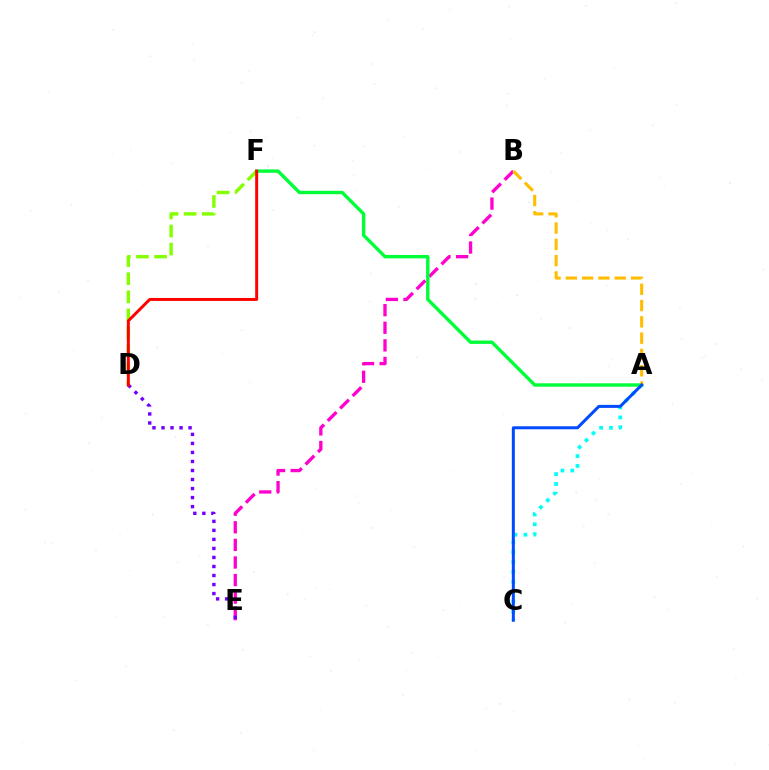{('B', 'E'): [{'color': '#ff00cf', 'line_style': 'dashed', 'thickness': 2.39}], ('A', 'C'): [{'color': '#00fff6', 'line_style': 'dotted', 'thickness': 2.68}, {'color': '#004bff', 'line_style': 'solid', 'thickness': 2.16}], ('D', 'F'): [{'color': '#84ff00', 'line_style': 'dashed', 'thickness': 2.46}, {'color': '#ff0000', 'line_style': 'solid', 'thickness': 2.14}], ('D', 'E'): [{'color': '#7200ff', 'line_style': 'dotted', 'thickness': 2.45}], ('A', 'F'): [{'color': '#00ff39', 'line_style': 'solid', 'thickness': 2.44}], ('A', 'B'): [{'color': '#ffbd00', 'line_style': 'dashed', 'thickness': 2.21}]}